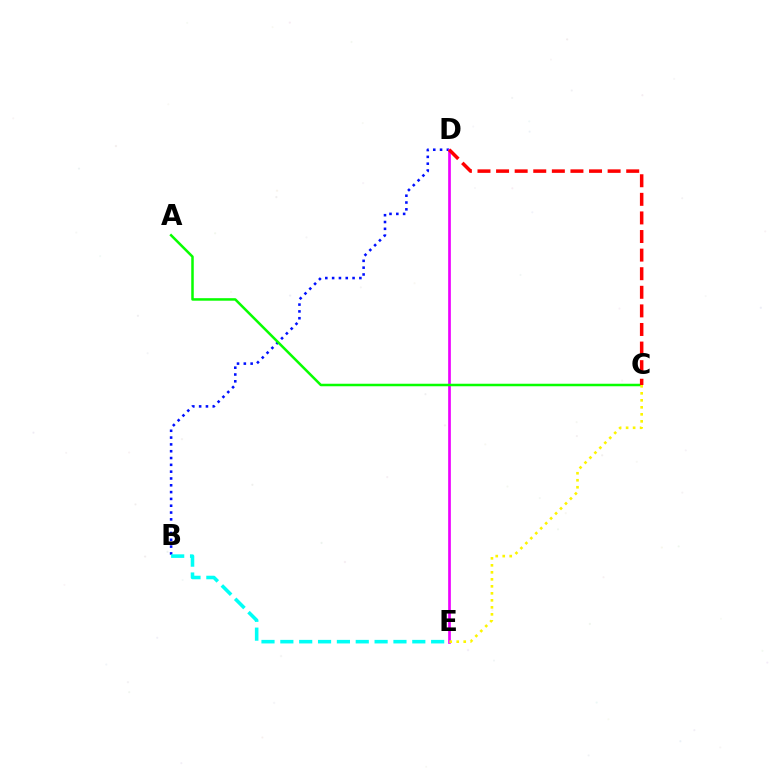{('B', 'D'): [{'color': '#0010ff', 'line_style': 'dotted', 'thickness': 1.85}], ('D', 'E'): [{'color': '#ee00ff', 'line_style': 'solid', 'thickness': 1.94}], ('A', 'C'): [{'color': '#08ff00', 'line_style': 'solid', 'thickness': 1.81}], ('B', 'E'): [{'color': '#00fff6', 'line_style': 'dashed', 'thickness': 2.56}], ('C', 'D'): [{'color': '#ff0000', 'line_style': 'dashed', 'thickness': 2.53}], ('C', 'E'): [{'color': '#fcf500', 'line_style': 'dotted', 'thickness': 1.9}]}